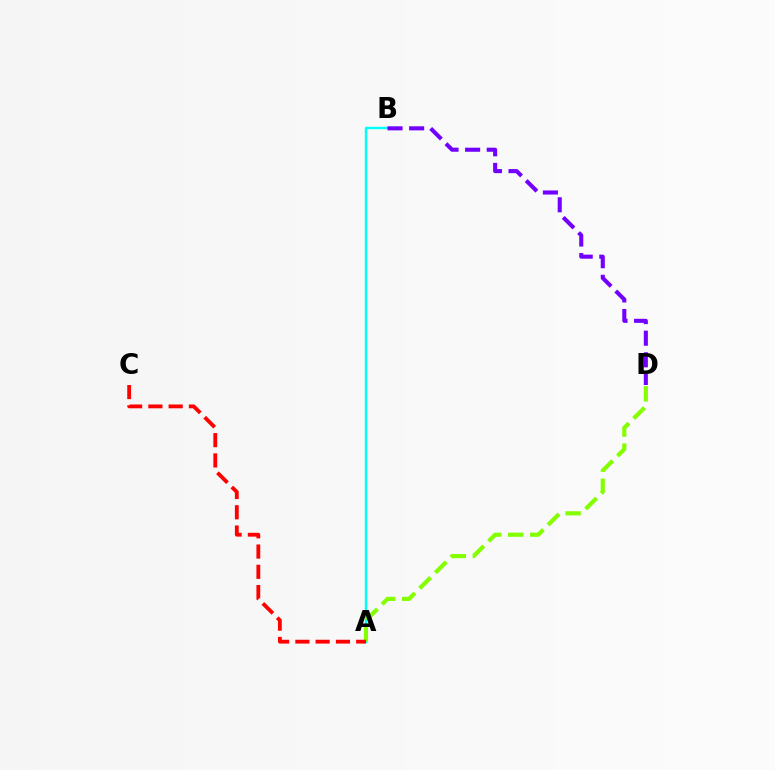{('A', 'B'): [{'color': '#00fff6', 'line_style': 'solid', 'thickness': 1.71}], ('A', 'D'): [{'color': '#84ff00', 'line_style': 'dashed', 'thickness': 3.0}], ('B', 'D'): [{'color': '#7200ff', 'line_style': 'dashed', 'thickness': 2.93}], ('A', 'C'): [{'color': '#ff0000', 'line_style': 'dashed', 'thickness': 2.75}]}